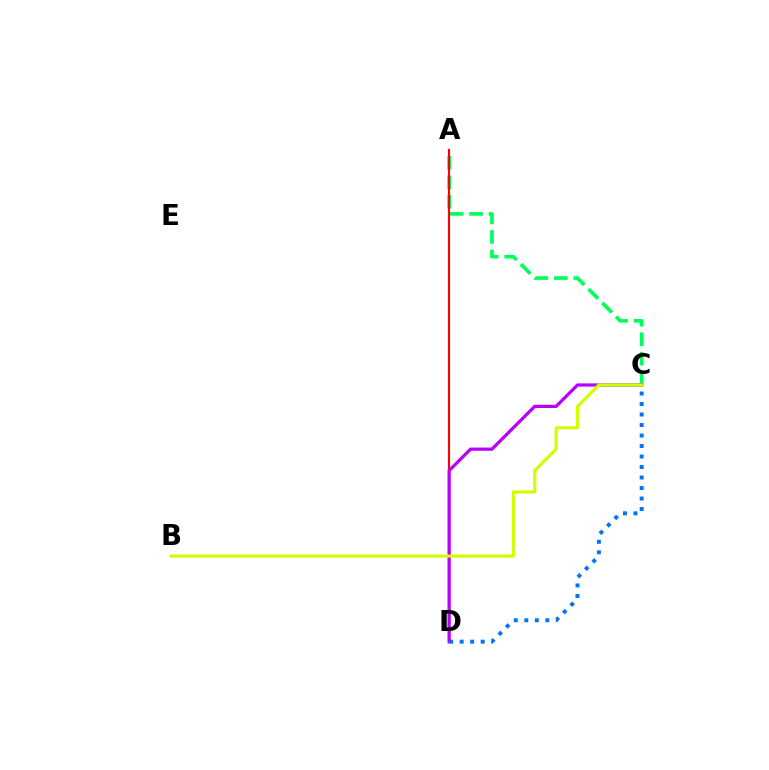{('A', 'C'): [{'color': '#00ff5c', 'line_style': 'dashed', 'thickness': 2.65}], ('A', 'D'): [{'color': '#ff0000', 'line_style': 'solid', 'thickness': 1.55}], ('C', 'D'): [{'color': '#b900ff', 'line_style': 'solid', 'thickness': 2.33}, {'color': '#0074ff', 'line_style': 'dotted', 'thickness': 2.85}], ('B', 'C'): [{'color': '#d1ff00', 'line_style': 'solid', 'thickness': 2.26}]}